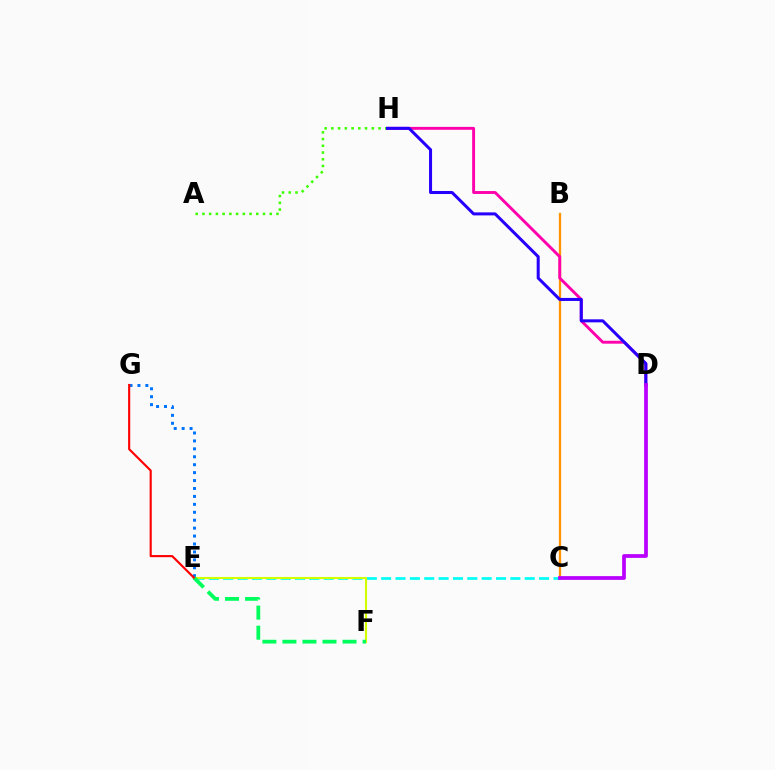{('C', 'E'): [{'color': '#00fff6', 'line_style': 'dashed', 'thickness': 1.95}], ('E', 'G'): [{'color': '#0074ff', 'line_style': 'dotted', 'thickness': 2.15}, {'color': '#ff0000', 'line_style': 'solid', 'thickness': 1.53}], ('B', 'C'): [{'color': '#ff9400', 'line_style': 'solid', 'thickness': 1.66}], ('D', 'H'): [{'color': '#ff00ac', 'line_style': 'solid', 'thickness': 2.09}, {'color': '#2500ff', 'line_style': 'solid', 'thickness': 2.17}], ('A', 'H'): [{'color': '#3dff00', 'line_style': 'dotted', 'thickness': 1.83}], ('E', 'F'): [{'color': '#d1ff00', 'line_style': 'solid', 'thickness': 1.51}, {'color': '#00ff5c', 'line_style': 'dashed', 'thickness': 2.72}], ('C', 'D'): [{'color': '#b900ff', 'line_style': 'solid', 'thickness': 2.7}]}